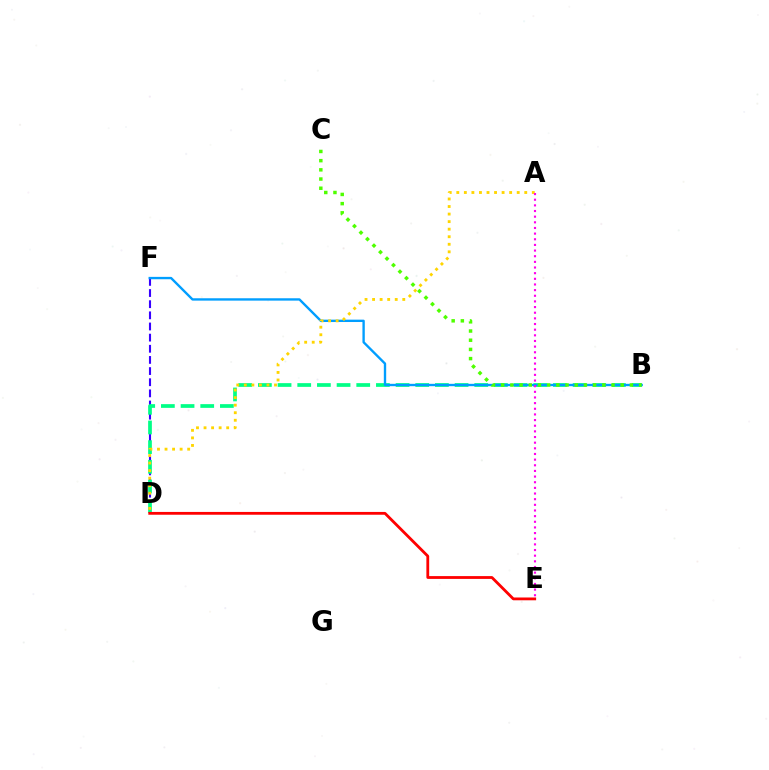{('D', 'F'): [{'color': '#3700ff', 'line_style': 'dashed', 'thickness': 1.51}], ('B', 'D'): [{'color': '#00ff86', 'line_style': 'dashed', 'thickness': 2.67}], ('B', 'F'): [{'color': '#009eff', 'line_style': 'solid', 'thickness': 1.7}], ('D', 'E'): [{'color': '#ff0000', 'line_style': 'solid', 'thickness': 2.02}], ('B', 'C'): [{'color': '#4fff00', 'line_style': 'dotted', 'thickness': 2.5}], ('A', 'D'): [{'color': '#ffd500', 'line_style': 'dotted', 'thickness': 2.05}], ('A', 'E'): [{'color': '#ff00ed', 'line_style': 'dotted', 'thickness': 1.54}]}